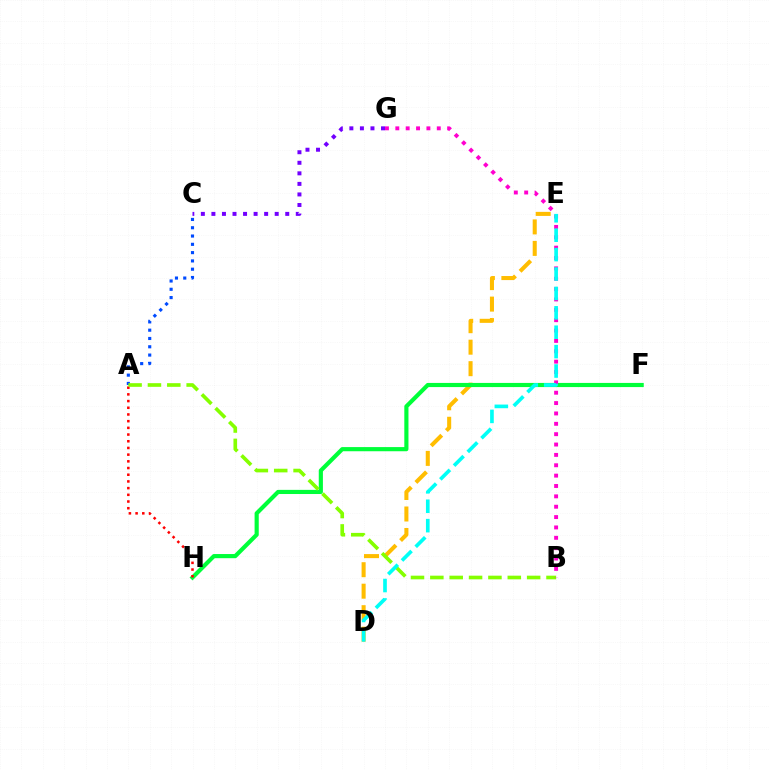{('D', 'E'): [{'color': '#ffbd00', 'line_style': 'dashed', 'thickness': 2.92}, {'color': '#00fff6', 'line_style': 'dashed', 'thickness': 2.64}], ('F', 'H'): [{'color': '#00ff39', 'line_style': 'solid', 'thickness': 2.99}], ('C', 'G'): [{'color': '#7200ff', 'line_style': 'dotted', 'thickness': 2.87}], ('A', 'C'): [{'color': '#004bff', 'line_style': 'dotted', 'thickness': 2.25}], ('A', 'H'): [{'color': '#ff0000', 'line_style': 'dotted', 'thickness': 1.82}], ('A', 'B'): [{'color': '#84ff00', 'line_style': 'dashed', 'thickness': 2.63}], ('B', 'G'): [{'color': '#ff00cf', 'line_style': 'dotted', 'thickness': 2.82}]}